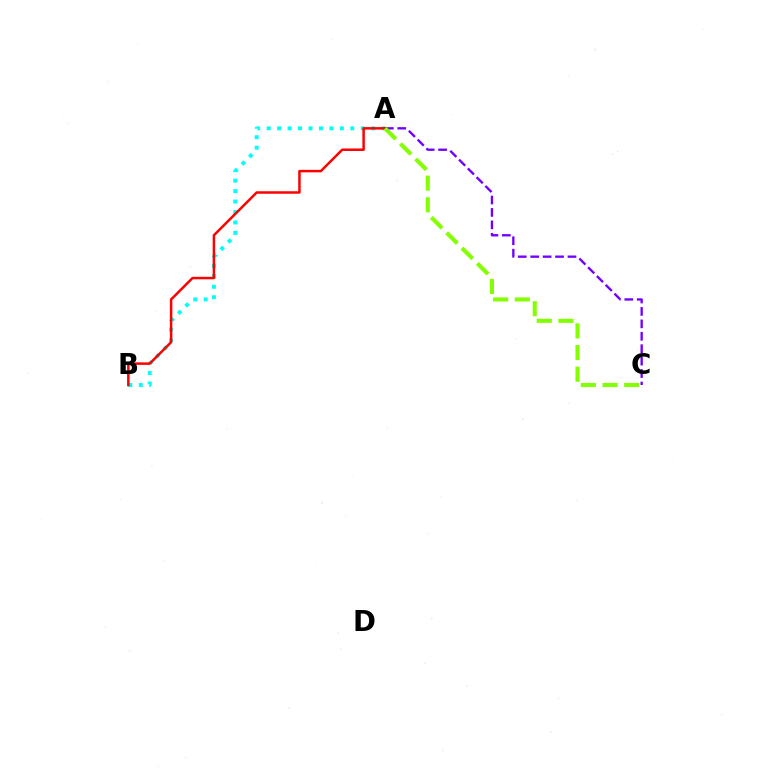{('A', 'B'): [{'color': '#00fff6', 'line_style': 'dotted', 'thickness': 2.84}, {'color': '#ff0000', 'line_style': 'solid', 'thickness': 1.79}], ('A', 'C'): [{'color': '#7200ff', 'line_style': 'dashed', 'thickness': 1.69}, {'color': '#84ff00', 'line_style': 'dashed', 'thickness': 2.94}]}